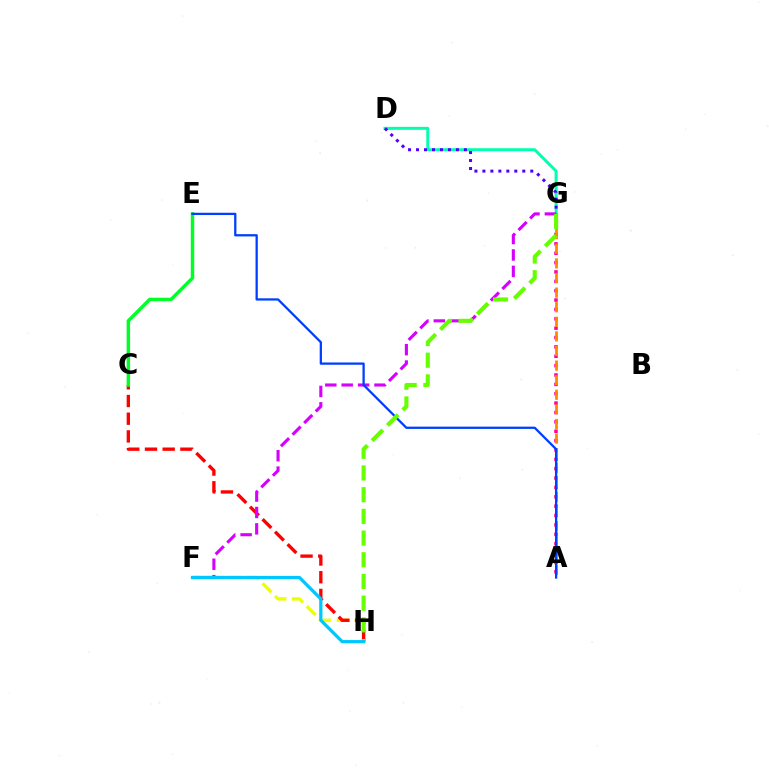{('D', 'G'): [{'color': '#00ffaf', 'line_style': 'solid', 'thickness': 2.15}, {'color': '#4f00ff', 'line_style': 'dotted', 'thickness': 2.17}], ('F', 'H'): [{'color': '#eeff00', 'line_style': 'dashed', 'thickness': 2.43}, {'color': '#00c7ff', 'line_style': 'solid', 'thickness': 2.34}], ('C', 'H'): [{'color': '#ff0000', 'line_style': 'dashed', 'thickness': 2.4}], ('A', 'G'): [{'color': '#ff00a0', 'line_style': 'dotted', 'thickness': 2.55}, {'color': '#ff8800', 'line_style': 'dashed', 'thickness': 1.98}], ('F', 'G'): [{'color': '#d600ff', 'line_style': 'dashed', 'thickness': 2.23}], ('C', 'E'): [{'color': '#00ff27', 'line_style': 'solid', 'thickness': 2.48}], ('A', 'E'): [{'color': '#003fff', 'line_style': 'solid', 'thickness': 1.64}], ('G', 'H'): [{'color': '#66ff00', 'line_style': 'dashed', 'thickness': 2.95}]}